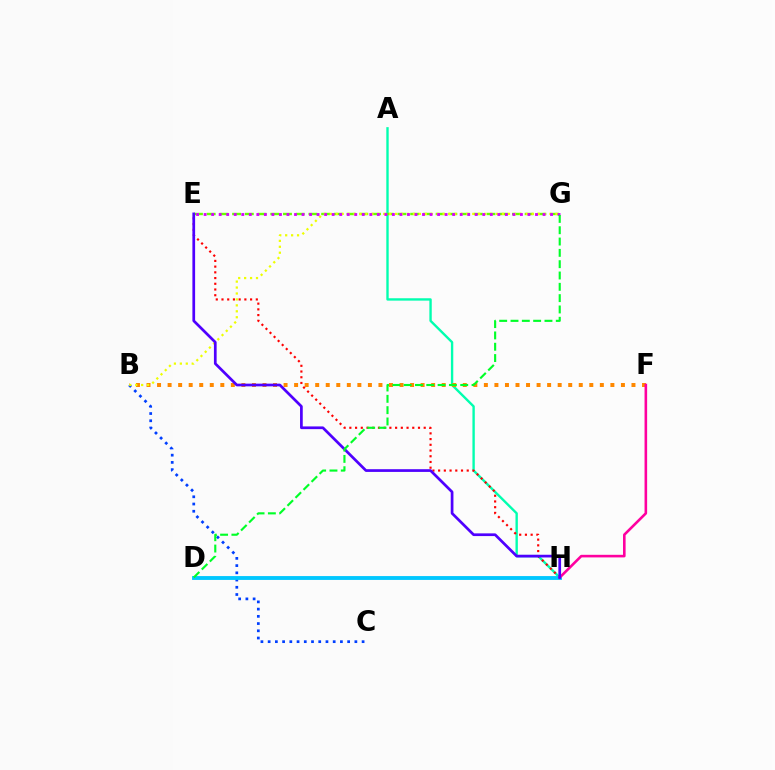{('A', 'H'): [{'color': '#00ffaf', 'line_style': 'solid', 'thickness': 1.71}], ('B', 'F'): [{'color': '#ff8800', 'line_style': 'dotted', 'thickness': 2.86}], ('E', 'H'): [{'color': '#ff0000', 'line_style': 'dotted', 'thickness': 1.55}, {'color': '#4f00ff', 'line_style': 'solid', 'thickness': 1.95}], ('B', 'C'): [{'color': '#003fff', 'line_style': 'dotted', 'thickness': 1.96}], ('D', 'H'): [{'color': '#00c7ff', 'line_style': 'solid', 'thickness': 2.77}], ('F', 'H'): [{'color': '#ff00a0', 'line_style': 'solid', 'thickness': 1.87}], ('E', 'G'): [{'color': '#66ff00', 'line_style': 'dashed', 'thickness': 1.73}, {'color': '#d600ff', 'line_style': 'dotted', 'thickness': 2.05}], ('B', 'G'): [{'color': '#eeff00', 'line_style': 'dotted', 'thickness': 1.61}], ('D', 'G'): [{'color': '#00ff27', 'line_style': 'dashed', 'thickness': 1.54}]}